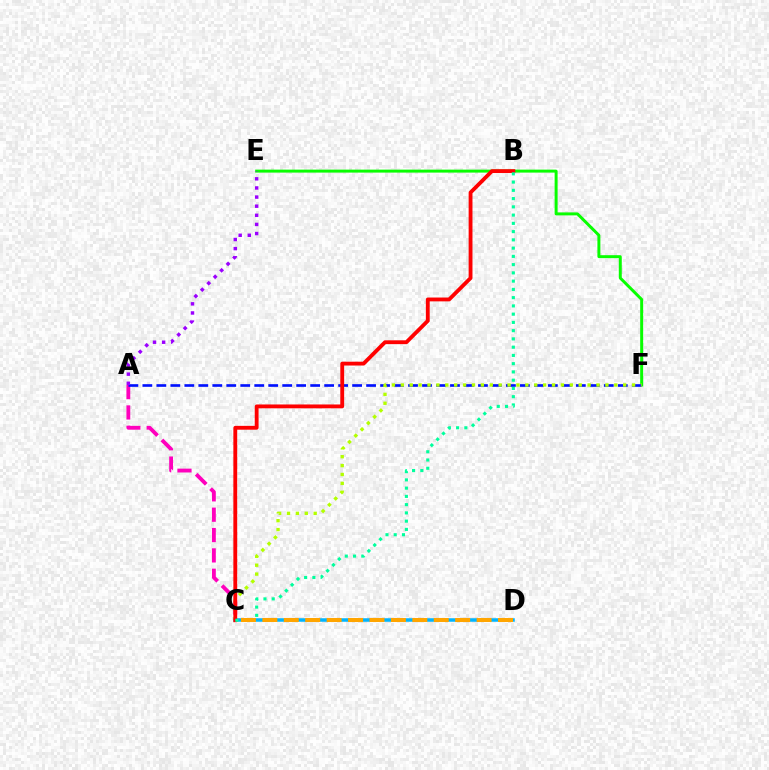{('C', 'D'): [{'color': '#00b5ff', 'line_style': 'solid', 'thickness': 2.52}, {'color': '#ffa500', 'line_style': 'dashed', 'thickness': 2.91}], ('E', 'F'): [{'color': '#08ff00', 'line_style': 'solid', 'thickness': 2.14}], ('A', 'C'): [{'color': '#ff00bd', 'line_style': 'dashed', 'thickness': 2.76}], ('A', 'F'): [{'color': '#0010ff', 'line_style': 'dashed', 'thickness': 1.9}], ('C', 'F'): [{'color': '#b3ff00', 'line_style': 'dotted', 'thickness': 2.42}], ('B', 'C'): [{'color': '#ff0000', 'line_style': 'solid', 'thickness': 2.76}, {'color': '#00ff9d', 'line_style': 'dotted', 'thickness': 2.24}], ('A', 'E'): [{'color': '#9b00ff', 'line_style': 'dotted', 'thickness': 2.48}]}